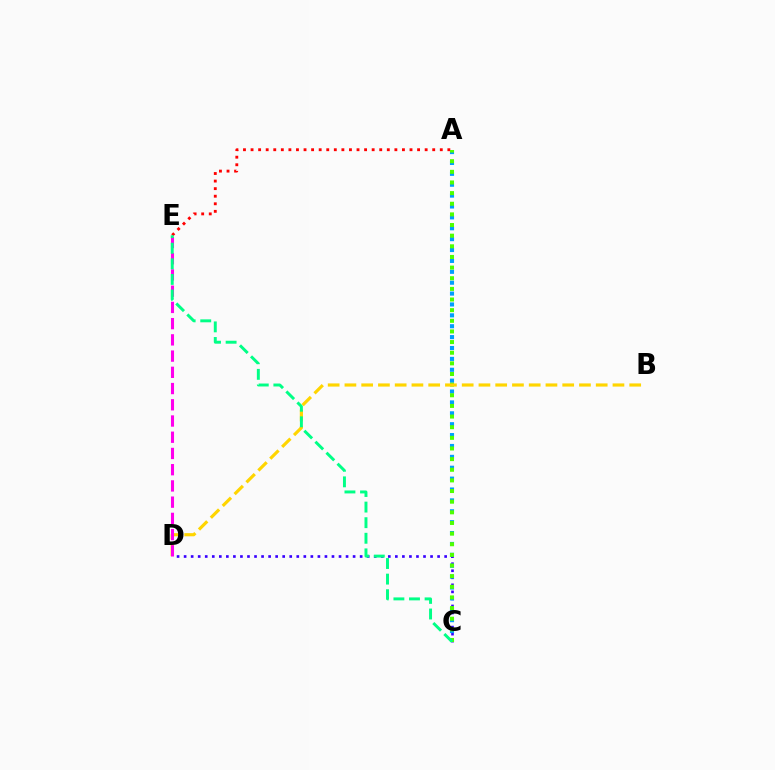{('C', 'D'): [{'color': '#3700ff', 'line_style': 'dotted', 'thickness': 1.91}], ('A', 'C'): [{'color': '#009eff', 'line_style': 'dotted', 'thickness': 2.96}, {'color': '#4fff00', 'line_style': 'dotted', 'thickness': 2.89}], ('A', 'E'): [{'color': '#ff0000', 'line_style': 'dotted', 'thickness': 2.06}], ('B', 'D'): [{'color': '#ffd500', 'line_style': 'dashed', 'thickness': 2.28}], ('D', 'E'): [{'color': '#ff00ed', 'line_style': 'dashed', 'thickness': 2.2}], ('C', 'E'): [{'color': '#00ff86', 'line_style': 'dashed', 'thickness': 2.12}]}